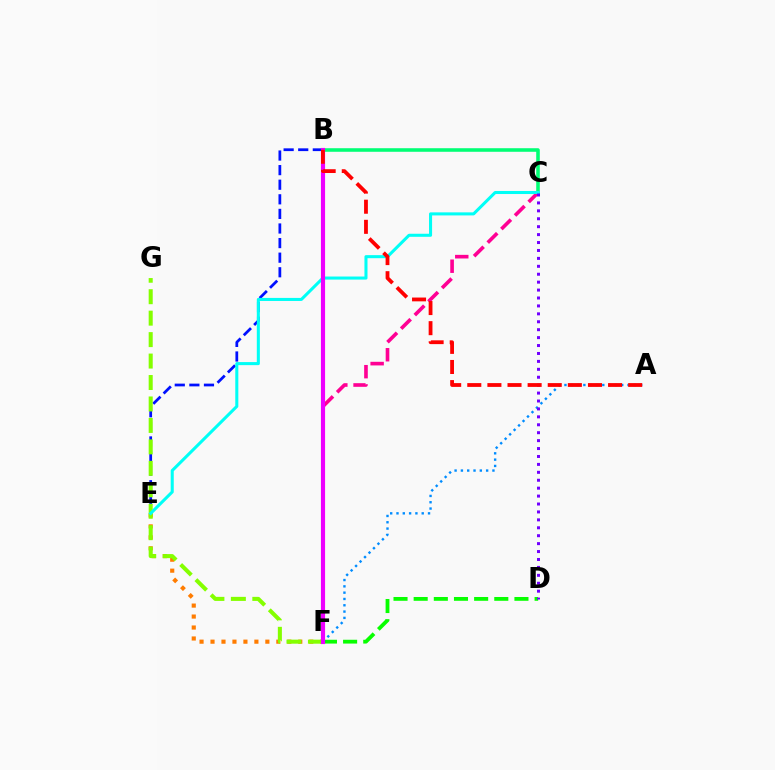{('B', 'F'): [{'color': '#fcf500', 'line_style': 'dotted', 'thickness': 2.84}, {'color': '#ee00ff', 'line_style': 'solid', 'thickness': 2.99}], ('E', 'F'): [{'color': '#ff7c00', 'line_style': 'dotted', 'thickness': 2.98}], ('D', 'F'): [{'color': '#08ff00', 'line_style': 'dashed', 'thickness': 2.74}], ('B', 'E'): [{'color': '#0010ff', 'line_style': 'dashed', 'thickness': 1.98}], ('A', 'F'): [{'color': '#008cff', 'line_style': 'dotted', 'thickness': 1.71}], ('B', 'C'): [{'color': '#00ff74', 'line_style': 'solid', 'thickness': 2.57}], ('F', 'G'): [{'color': '#84ff00', 'line_style': 'dashed', 'thickness': 2.91}], ('C', 'F'): [{'color': '#ff0094', 'line_style': 'dashed', 'thickness': 2.61}], ('C', 'E'): [{'color': '#00fff6', 'line_style': 'solid', 'thickness': 2.2}], ('C', 'D'): [{'color': '#7200ff', 'line_style': 'dotted', 'thickness': 2.15}], ('A', 'B'): [{'color': '#ff0000', 'line_style': 'dashed', 'thickness': 2.73}]}